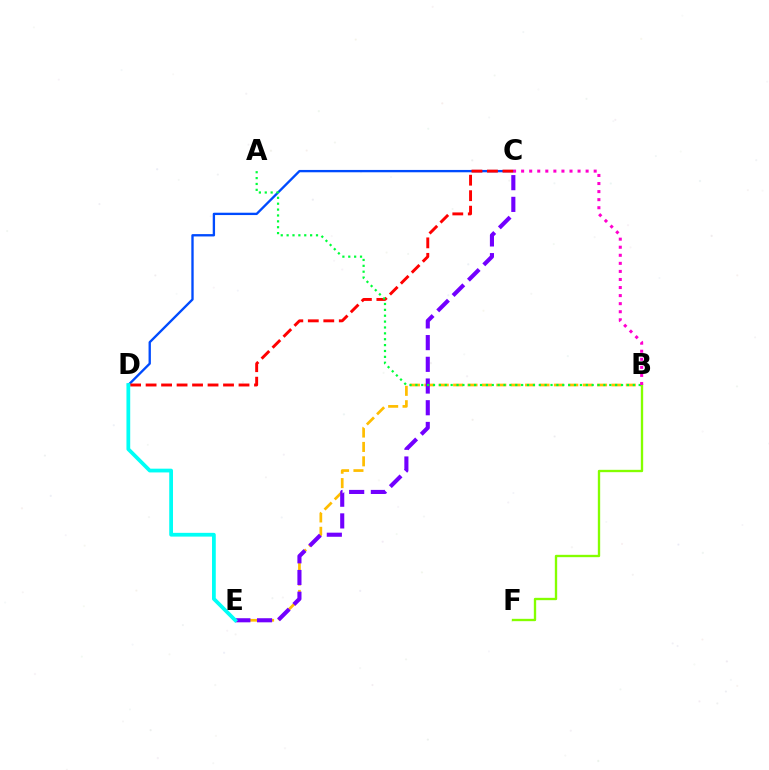{('B', 'E'): [{'color': '#ffbd00', 'line_style': 'dashed', 'thickness': 1.96}], ('C', 'D'): [{'color': '#004bff', 'line_style': 'solid', 'thickness': 1.69}, {'color': '#ff0000', 'line_style': 'dashed', 'thickness': 2.1}], ('B', 'F'): [{'color': '#84ff00', 'line_style': 'solid', 'thickness': 1.69}], ('C', 'E'): [{'color': '#7200ff', 'line_style': 'dashed', 'thickness': 2.95}], ('A', 'B'): [{'color': '#00ff39', 'line_style': 'dotted', 'thickness': 1.6}], ('D', 'E'): [{'color': '#00fff6', 'line_style': 'solid', 'thickness': 2.71}], ('B', 'C'): [{'color': '#ff00cf', 'line_style': 'dotted', 'thickness': 2.19}]}